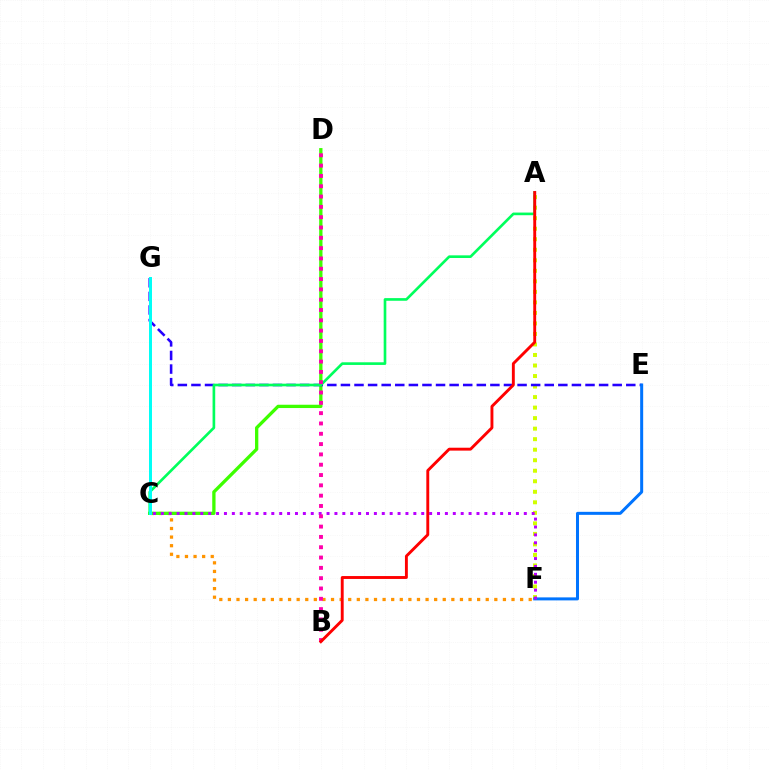{('A', 'F'): [{'color': '#d1ff00', 'line_style': 'dotted', 'thickness': 2.86}], ('C', 'F'): [{'color': '#ff9400', 'line_style': 'dotted', 'thickness': 2.33}, {'color': '#b900ff', 'line_style': 'dotted', 'thickness': 2.14}], ('C', 'D'): [{'color': '#3dff00', 'line_style': 'solid', 'thickness': 2.38}], ('E', 'G'): [{'color': '#2500ff', 'line_style': 'dashed', 'thickness': 1.85}], ('A', 'C'): [{'color': '#00ff5c', 'line_style': 'solid', 'thickness': 1.91}], ('E', 'F'): [{'color': '#0074ff', 'line_style': 'solid', 'thickness': 2.17}], ('C', 'G'): [{'color': '#00fff6', 'line_style': 'solid', 'thickness': 2.15}], ('B', 'D'): [{'color': '#ff00ac', 'line_style': 'dotted', 'thickness': 2.8}], ('A', 'B'): [{'color': '#ff0000', 'line_style': 'solid', 'thickness': 2.09}]}